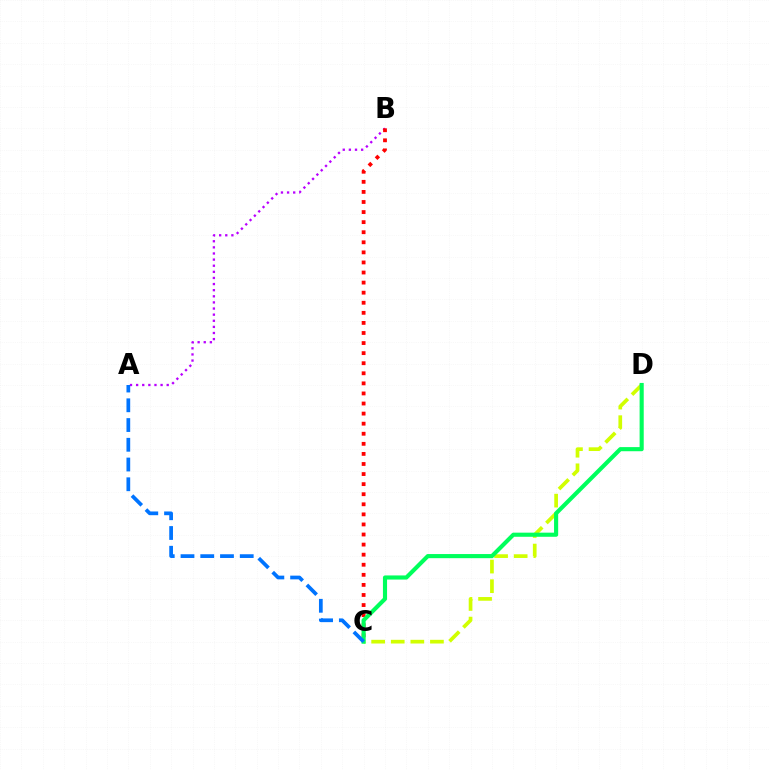{('A', 'B'): [{'color': '#b900ff', 'line_style': 'dotted', 'thickness': 1.66}], ('B', 'C'): [{'color': '#ff0000', 'line_style': 'dotted', 'thickness': 2.74}], ('C', 'D'): [{'color': '#d1ff00', 'line_style': 'dashed', 'thickness': 2.66}, {'color': '#00ff5c', 'line_style': 'solid', 'thickness': 2.97}], ('A', 'C'): [{'color': '#0074ff', 'line_style': 'dashed', 'thickness': 2.68}]}